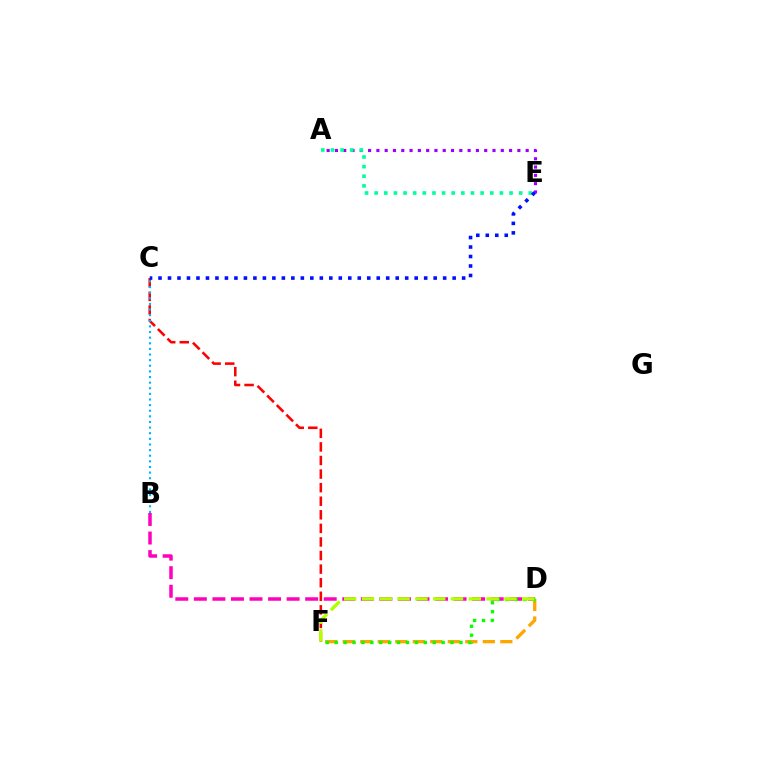{('D', 'F'): [{'color': '#ffa500', 'line_style': 'dashed', 'thickness': 2.38}, {'color': '#08ff00', 'line_style': 'dotted', 'thickness': 2.42}, {'color': '#b3ff00', 'line_style': 'dashed', 'thickness': 2.42}], ('C', 'F'): [{'color': '#ff0000', 'line_style': 'dashed', 'thickness': 1.84}], ('B', 'C'): [{'color': '#00b5ff', 'line_style': 'dotted', 'thickness': 1.53}], ('A', 'E'): [{'color': '#9b00ff', 'line_style': 'dotted', 'thickness': 2.25}, {'color': '#00ff9d', 'line_style': 'dotted', 'thickness': 2.62}], ('B', 'D'): [{'color': '#ff00bd', 'line_style': 'dashed', 'thickness': 2.52}], ('C', 'E'): [{'color': '#0010ff', 'line_style': 'dotted', 'thickness': 2.58}]}